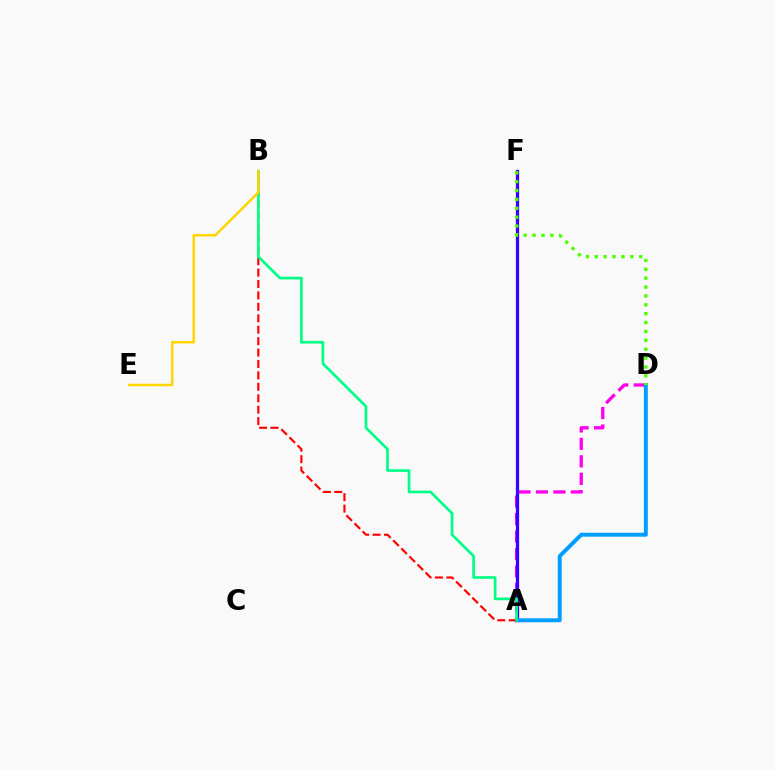{('A', 'D'): [{'color': '#ff00ed', 'line_style': 'dashed', 'thickness': 2.37}, {'color': '#009eff', 'line_style': 'solid', 'thickness': 2.84}], ('A', 'F'): [{'color': '#3700ff', 'line_style': 'solid', 'thickness': 2.34}], ('D', 'F'): [{'color': '#4fff00', 'line_style': 'dotted', 'thickness': 2.41}], ('A', 'B'): [{'color': '#ff0000', 'line_style': 'dashed', 'thickness': 1.55}, {'color': '#00ff86', 'line_style': 'solid', 'thickness': 1.93}], ('B', 'E'): [{'color': '#ffd500', 'line_style': 'solid', 'thickness': 1.78}]}